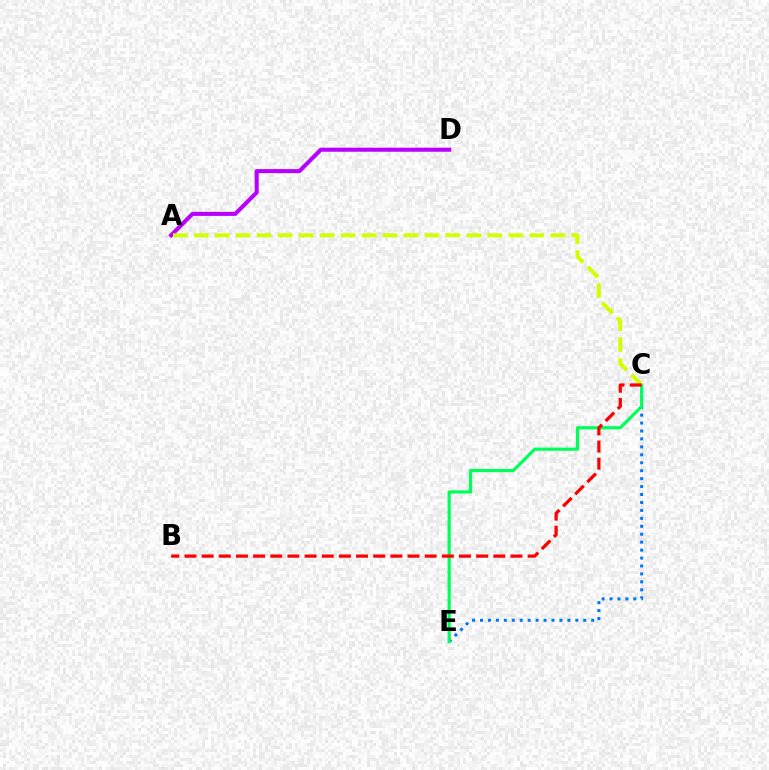{('C', 'E'): [{'color': '#0074ff', 'line_style': 'dotted', 'thickness': 2.16}, {'color': '#00ff5c', 'line_style': 'solid', 'thickness': 2.3}], ('A', 'D'): [{'color': '#b900ff', 'line_style': 'solid', 'thickness': 2.92}], ('A', 'C'): [{'color': '#d1ff00', 'line_style': 'dashed', 'thickness': 2.85}], ('B', 'C'): [{'color': '#ff0000', 'line_style': 'dashed', 'thickness': 2.33}]}